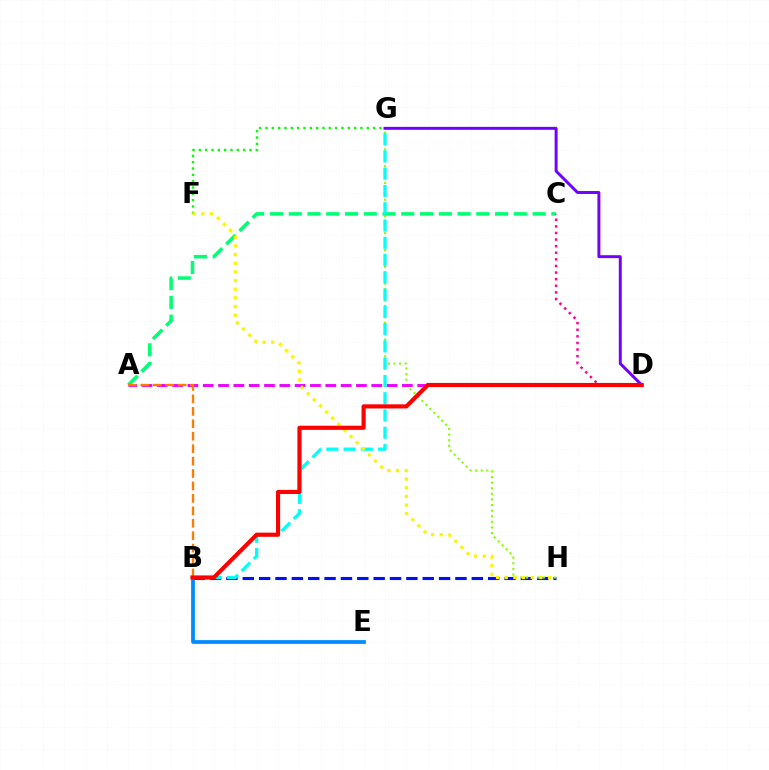{('B', 'H'): [{'color': '#0010ff', 'line_style': 'dashed', 'thickness': 2.22}], ('G', 'H'): [{'color': '#84ff00', 'line_style': 'dotted', 'thickness': 1.52}], ('A', 'C'): [{'color': '#00ff74', 'line_style': 'dashed', 'thickness': 2.55}], ('A', 'D'): [{'color': '#ee00ff', 'line_style': 'dashed', 'thickness': 2.08}], ('D', 'G'): [{'color': '#7200ff', 'line_style': 'solid', 'thickness': 2.12}], ('F', 'G'): [{'color': '#08ff00', 'line_style': 'dotted', 'thickness': 1.72}], ('B', 'E'): [{'color': '#008cff', 'line_style': 'solid', 'thickness': 2.71}], ('B', 'G'): [{'color': '#00fff6', 'line_style': 'dashed', 'thickness': 2.35}], ('F', 'H'): [{'color': '#fcf500', 'line_style': 'dotted', 'thickness': 2.35}], ('A', 'B'): [{'color': '#ff7c00', 'line_style': 'dashed', 'thickness': 1.69}], ('C', 'D'): [{'color': '#ff0094', 'line_style': 'dotted', 'thickness': 1.79}], ('B', 'D'): [{'color': '#ff0000', 'line_style': 'solid', 'thickness': 2.98}]}